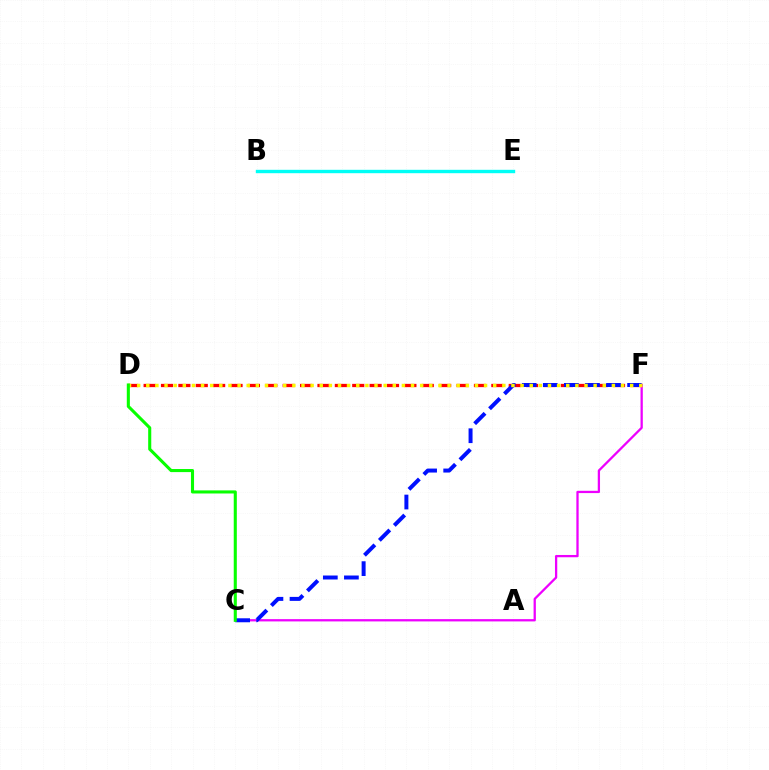{('D', 'F'): [{'color': '#ff0000', 'line_style': 'dashed', 'thickness': 2.36}, {'color': '#fcf500', 'line_style': 'dotted', 'thickness': 2.48}], ('C', 'F'): [{'color': '#ee00ff', 'line_style': 'solid', 'thickness': 1.64}, {'color': '#0010ff', 'line_style': 'dashed', 'thickness': 2.86}], ('B', 'E'): [{'color': '#00fff6', 'line_style': 'solid', 'thickness': 2.44}], ('C', 'D'): [{'color': '#08ff00', 'line_style': 'solid', 'thickness': 2.22}]}